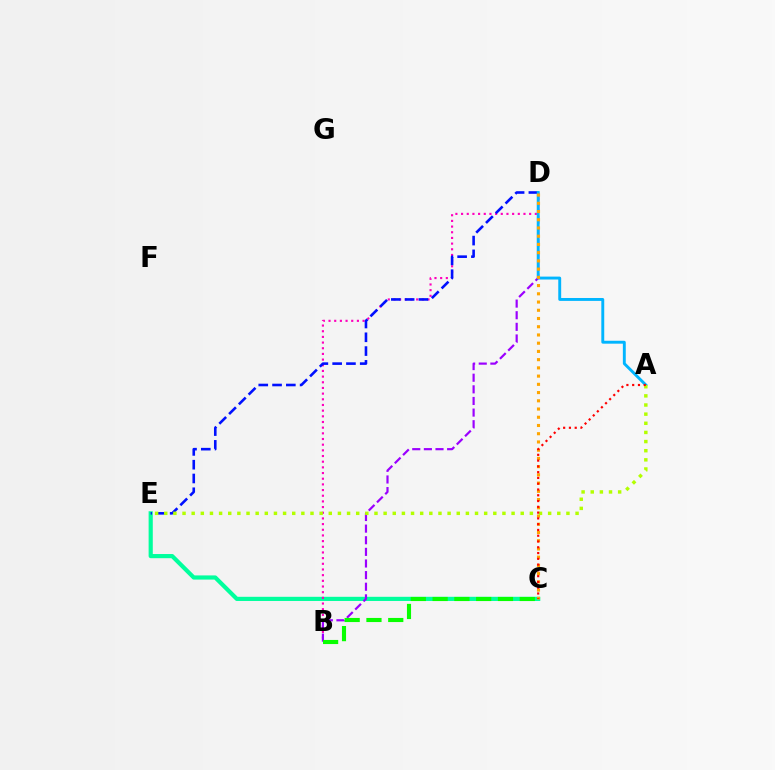{('C', 'E'): [{'color': '#00ff9d', 'line_style': 'solid', 'thickness': 3.0}], ('B', 'D'): [{'color': '#ff00bd', 'line_style': 'dotted', 'thickness': 1.54}, {'color': '#9b00ff', 'line_style': 'dashed', 'thickness': 1.58}], ('B', 'C'): [{'color': '#08ff00', 'line_style': 'dashed', 'thickness': 2.96}], ('D', 'E'): [{'color': '#0010ff', 'line_style': 'dashed', 'thickness': 1.87}], ('A', 'D'): [{'color': '#00b5ff', 'line_style': 'solid', 'thickness': 2.09}], ('C', 'D'): [{'color': '#ffa500', 'line_style': 'dotted', 'thickness': 2.24}], ('A', 'E'): [{'color': '#b3ff00', 'line_style': 'dotted', 'thickness': 2.48}], ('A', 'C'): [{'color': '#ff0000', 'line_style': 'dotted', 'thickness': 1.57}]}